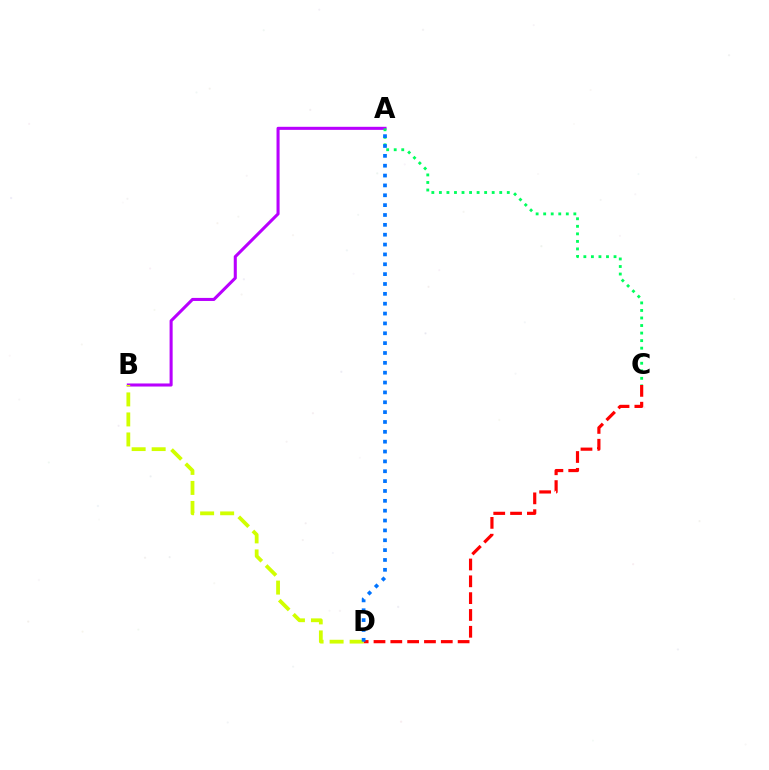{('C', 'D'): [{'color': '#ff0000', 'line_style': 'dashed', 'thickness': 2.29}], ('A', 'B'): [{'color': '#b900ff', 'line_style': 'solid', 'thickness': 2.2}], ('A', 'C'): [{'color': '#00ff5c', 'line_style': 'dotted', 'thickness': 2.05}], ('B', 'D'): [{'color': '#d1ff00', 'line_style': 'dashed', 'thickness': 2.72}], ('A', 'D'): [{'color': '#0074ff', 'line_style': 'dotted', 'thickness': 2.68}]}